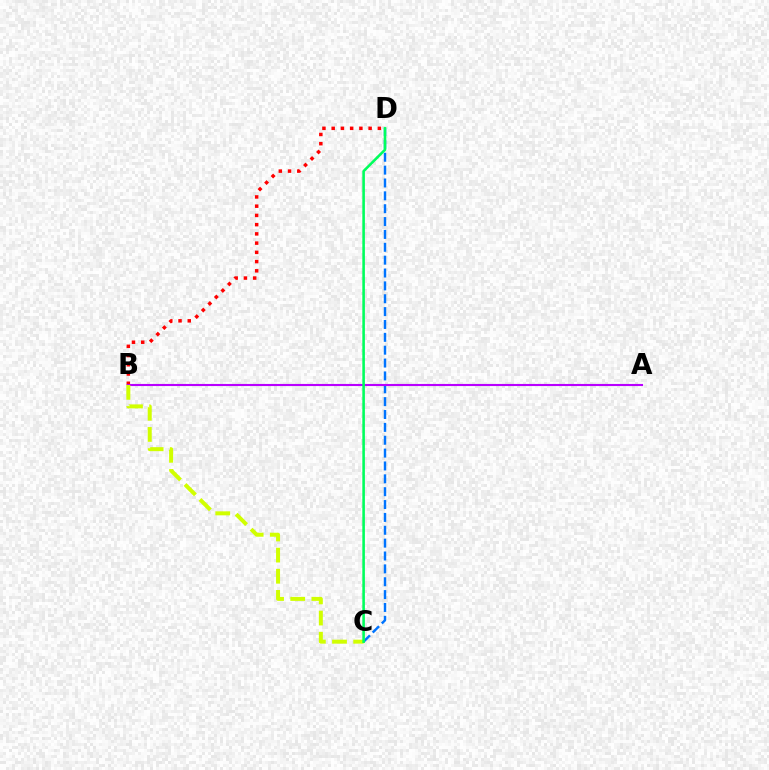{('C', 'D'): [{'color': '#0074ff', 'line_style': 'dashed', 'thickness': 1.75}, {'color': '#00ff5c', 'line_style': 'solid', 'thickness': 1.86}], ('B', 'D'): [{'color': '#ff0000', 'line_style': 'dotted', 'thickness': 2.51}], ('A', 'B'): [{'color': '#b900ff', 'line_style': 'solid', 'thickness': 1.52}], ('B', 'C'): [{'color': '#d1ff00', 'line_style': 'dashed', 'thickness': 2.87}]}